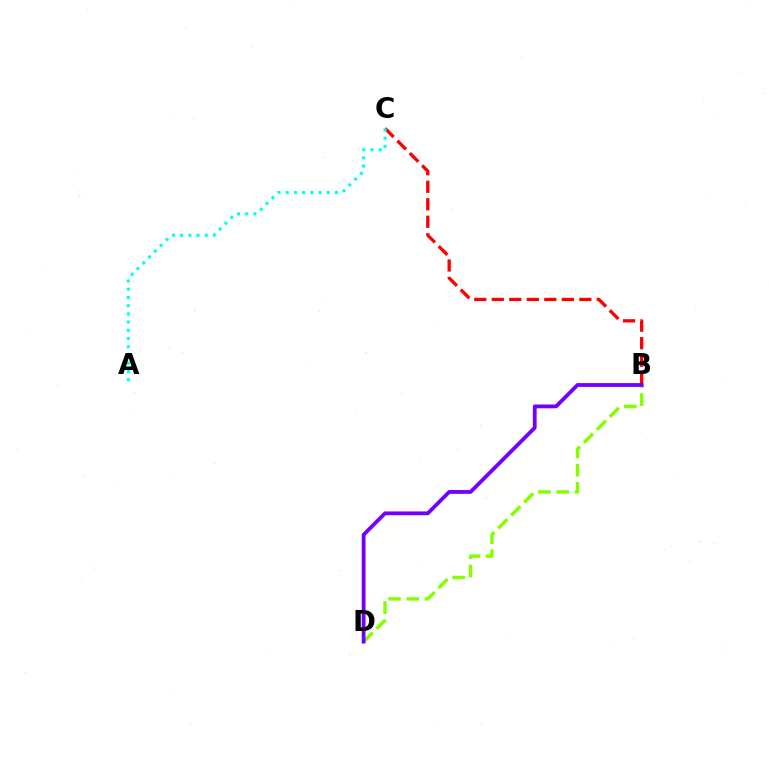{('B', 'C'): [{'color': '#ff0000', 'line_style': 'dashed', 'thickness': 2.38}], ('B', 'D'): [{'color': '#84ff00', 'line_style': 'dashed', 'thickness': 2.48}, {'color': '#7200ff', 'line_style': 'solid', 'thickness': 2.73}], ('A', 'C'): [{'color': '#00fff6', 'line_style': 'dotted', 'thickness': 2.23}]}